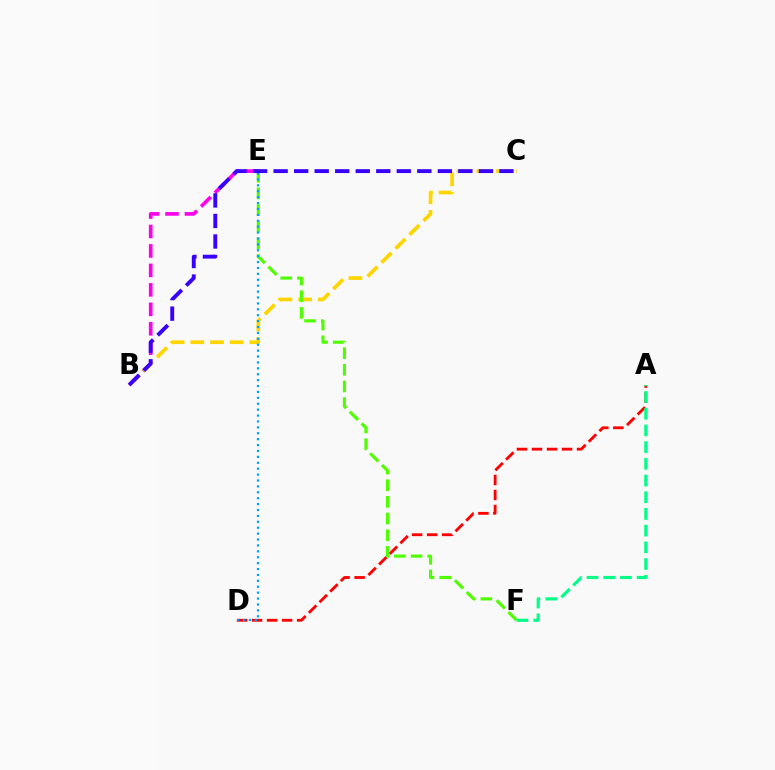{('A', 'D'): [{'color': '#ff0000', 'line_style': 'dashed', 'thickness': 2.04}], ('B', 'E'): [{'color': '#ff00ed', 'line_style': 'dashed', 'thickness': 2.64}], ('B', 'C'): [{'color': '#ffd500', 'line_style': 'dashed', 'thickness': 2.68}, {'color': '#3700ff', 'line_style': 'dashed', 'thickness': 2.79}], ('E', 'F'): [{'color': '#4fff00', 'line_style': 'dashed', 'thickness': 2.26}], ('A', 'F'): [{'color': '#00ff86', 'line_style': 'dashed', 'thickness': 2.27}], ('D', 'E'): [{'color': '#009eff', 'line_style': 'dotted', 'thickness': 1.6}]}